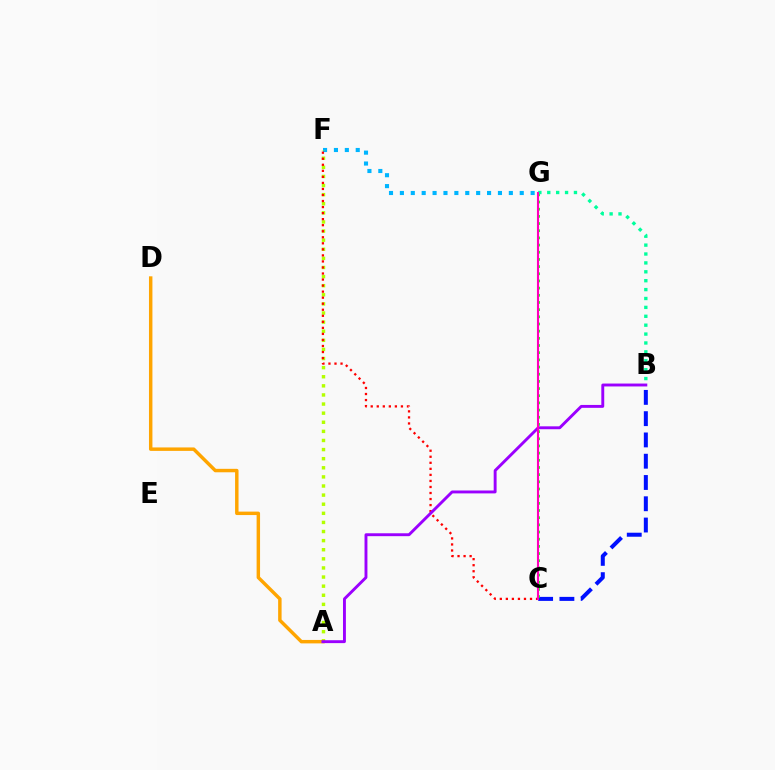{('F', 'G'): [{'color': '#00b5ff', 'line_style': 'dotted', 'thickness': 2.96}], ('A', 'F'): [{'color': '#b3ff00', 'line_style': 'dotted', 'thickness': 2.47}], ('A', 'D'): [{'color': '#ffa500', 'line_style': 'solid', 'thickness': 2.48}], ('B', 'C'): [{'color': '#0010ff', 'line_style': 'dashed', 'thickness': 2.89}], ('C', 'F'): [{'color': '#ff0000', 'line_style': 'dotted', 'thickness': 1.64}], ('C', 'G'): [{'color': '#08ff00', 'line_style': 'dotted', 'thickness': 1.95}, {'color': '#ff00bd', 'line_style': 'solid', 'thickness': 1.52}], ('A', 'B'): [{'color': '#9b00ff', 'line_style': 'solid', 'thickness': 2.09}], ('B', 'G'): [{'color': '#00ff9d', 'line_style': 'dotted', 'thickness': 2.42}]}